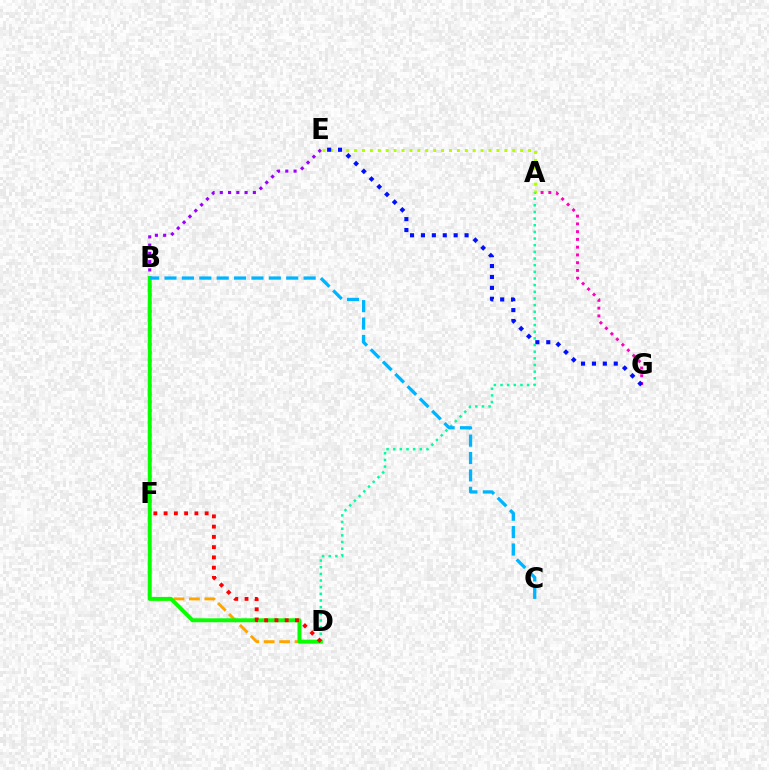{('A', 'G'): [{'color': '#ff00bd', 'line_style': 'dotted', 'thickness': 2.11}], ('D', 'F'): [{'color': '#ffa500', 'line_style': 'dashed', 'thickness': 2.09}, {'color': '#ff0000', 'line_style': 'dotted', 'thickness': 2.79}], ('E', 'F'): [{'color': '#9b00ff', 'line_style': 'dotted', 'thickness': 2.25}], ('A', 'E'): [{'color': '#b3ff00', 'line_style': 'dotted', 'thickness': 2.15}], ('E', 'G'): [{'color': '#0010ff', 'line_style': 'dotted', 'thickness': 2.96}], ('B', 'D'): [{'color': '#08ff00', 'line_style': 'solid', 'thickness': 2.84}], ('A', 'D'): [{'color': '#00ff9d', 'line_style': 'dotted', 'thickness': 1.81}], ('B', 'C'): [{'color': '#00b5ff', 'line_style': 'dashed', 'thickness': 2.36}]}